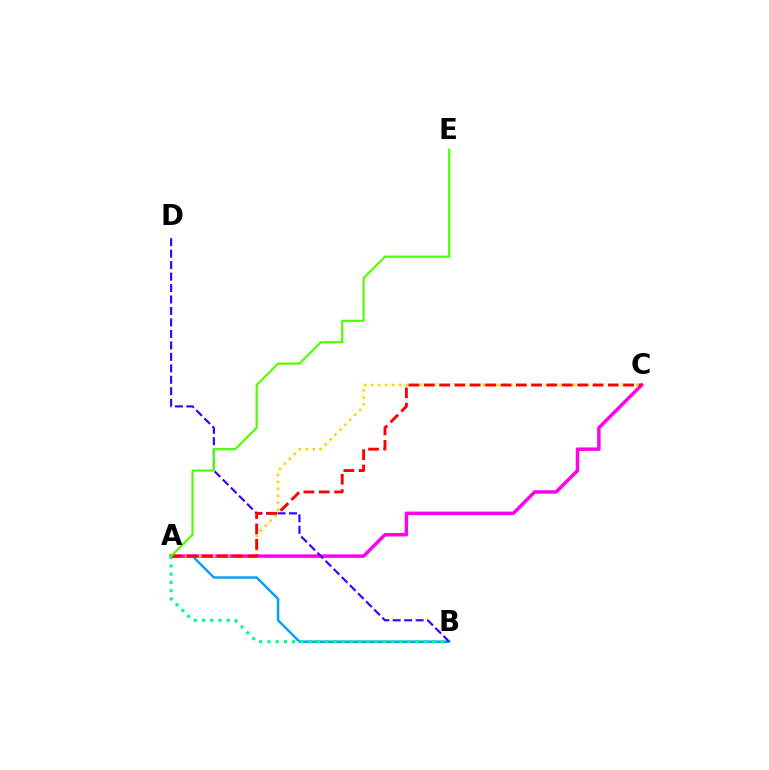{('A', 'B'): [{'color': '#009eff', 'line_style': 'solid', 'thickness': 1.74}, {'color': '#00ff86', 'line_style': 'dotted', 'thickness': 2.24}], ('A', 'C'): [{'color': '#ff00ed', 'line_style': 'solid', 'thickness': 2.49}, {'color': '#ffd500', 'line_style': 'dotted', 'thickness': 1.89}, {'color': '#ff0000', 'line_style': 'dashed', 'thickness': 2.08}], ('B', 'D'): [{'color': '#3700ff', 'line_style': 'dashed', 'thickness': 1.56}], ('A', 'E'): [{'color': '#4fff00', 'line_style': 'solid', 'thickness': 1.56}]}